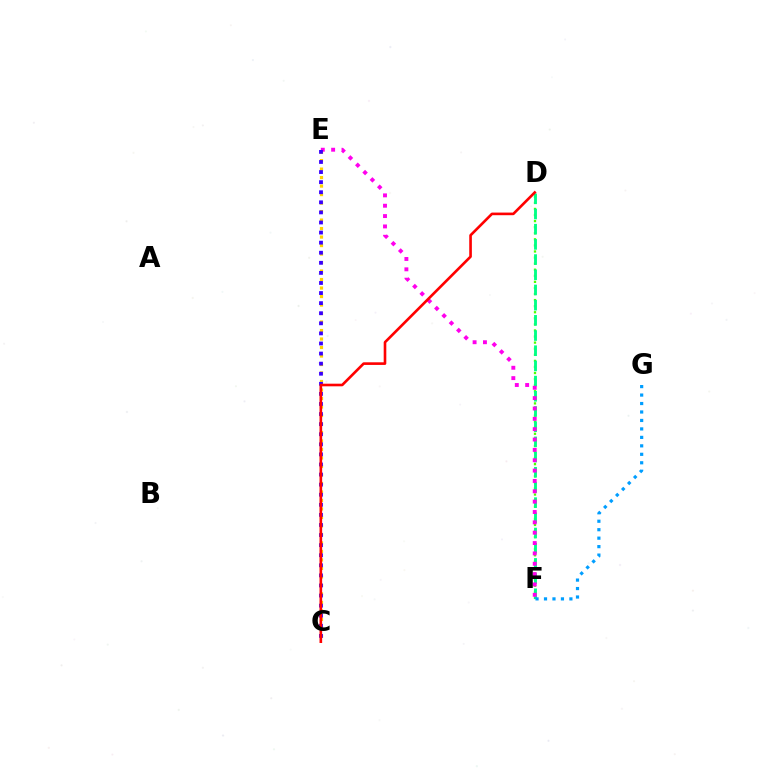{('D', 'F'): [{'color': '#4fff00', 'line_style': 'dotted', 'thickness': 1.65}, {'color': '#00ff86', 'line_style': 'dashed', 'thickness': 2.06}], ('C', 'E'): [{'color': '#ffd500', 'line_style': 'dotted', 'thickness': 2.31}, {'color': '#3700ff', 'line_style': 'dotted', 'thickness': 2.74}], ('E', 'F'): [{'color': '#ff00ed', 'line_style': 'dotted', 'thickness': 2.81}], ('F', 'G'): [{'color': '#009eff', 'line_style': 'dotted', 'thickness': 2.3}], ('C', 'D'): [{'color': '#ff0000', 'line_style': 'solid', 'thickness': 1.89}]}